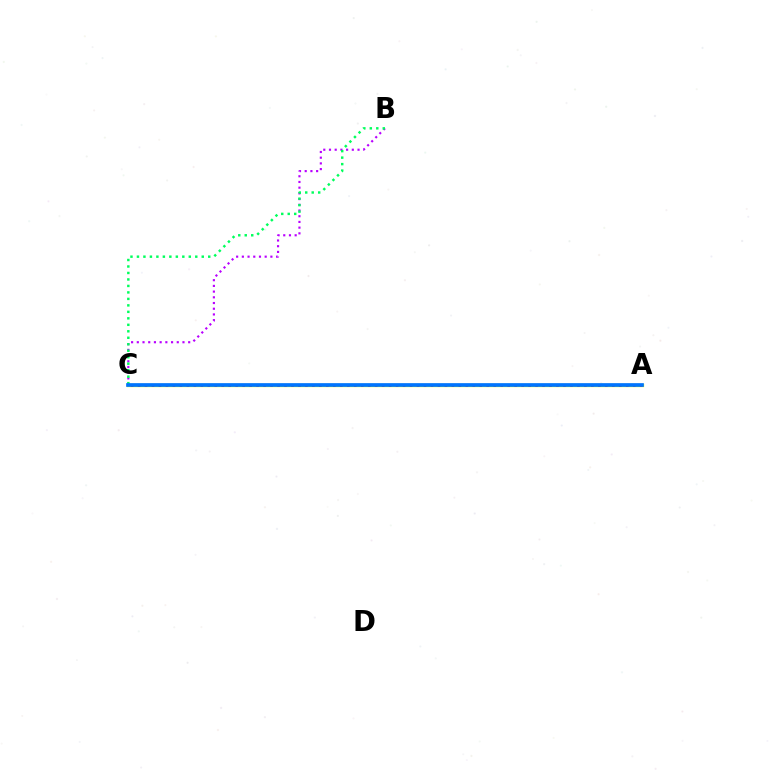{('B', 'C'): [{'color': '#b900ff', 'line_style': 'dotted', 'thickness': 1.55}, {'color': '#00ff5c', 'line_style': 'dotted', 'thickness': 1.76}], ('A', 'C'): [{'color': '#d1ff00', 'line_style': 'solid', 'thickness': 2.35}, {'color': '#ff0000', 'line_style': 'dotted', 'thickness': 1.89}, {'color': '#0074ff', 'line_style': 'solid', 'thickness': 2.66}]}